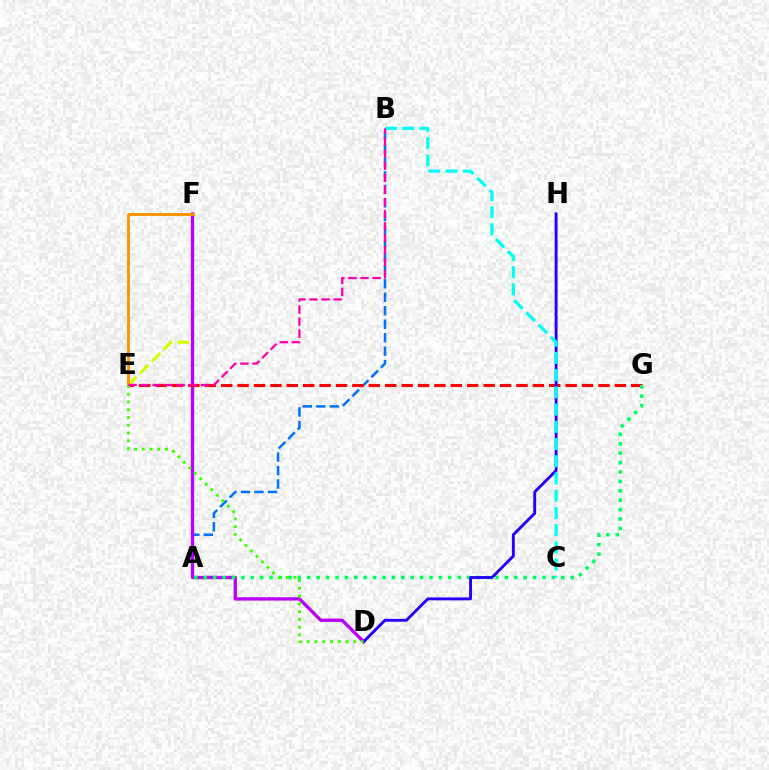{('A', 'B'): [{'color': '#0074ff', 'line_style': 'dashed', 'thickness': 1.83}], ('E', 'F'): [{'color': '#d1ff00', 'line_style': 'dashed', 'thickness': 2.27}, {'color': '#ff9400', 'line_style': 'solid', 'thickness': 2.07}], ('D', 'F'): [{'color': '#b900ff', 'line_style': 'solid', 'thickness': 2.4}], ('E', 'G'): [{'color': '#ff0000', 'line_style': 'dashed', 'thickness': 2.23}], ('A', 'G'): [{'color': '#00ff5c', 'line_style': 'dotted', 'thickness': 2.56}], ('D', 'H'): [{'color': '#2500ff', 'line_style': 'solid', 'thickness': 2.08}], ('B', 'C'): [{'color': '#00fff6', 'line_style': 'dashed', 'thickness': 2.34}], ('D', 'E'): [{'color': '#3dff00', 'line_style': 'dotted', 'thickness': 2.11}], ('B', 'E'): [{'color': '#ff00ac', 'line_style': 'dashed', 'thickness': 1.64}]}